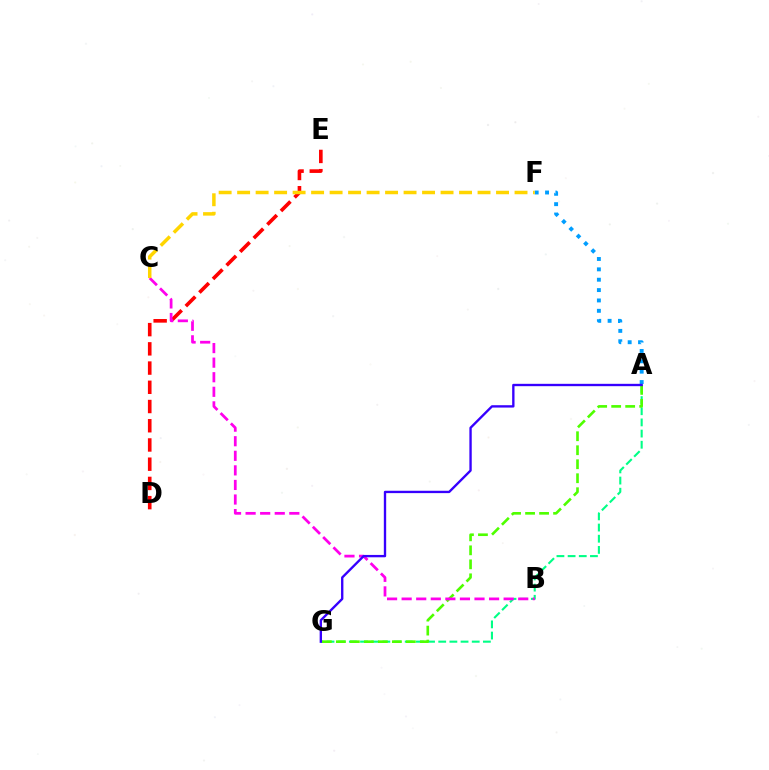{('A', 'F'): [{'color': '#009eff', 'line_style': 'dotted', 'thickness': 2.82}], ('A', 'G'): [{'color': '#00ff86', 'line_style': 'dashed', 'thickness': 1.52}, {'color': '#4fff00', 'line_style': 'dashed', 'thickness': 1.9}, {'color': '#3700ff', 'line_style': 'solid', 'thickness': 1.7}], ('D', 'E'): [{'color': '#ff0000', 'line_style': 'dashed', 'thickness': 2.61}], ('B', 'C'): [{'color': '#ff00ed', 'line_style': 'dashed', 'thickness': 1.98}], ('C', 'F'): [{'color': '#ffd500', 'line_style': 'dashed', 'thickness': 2.51}]}